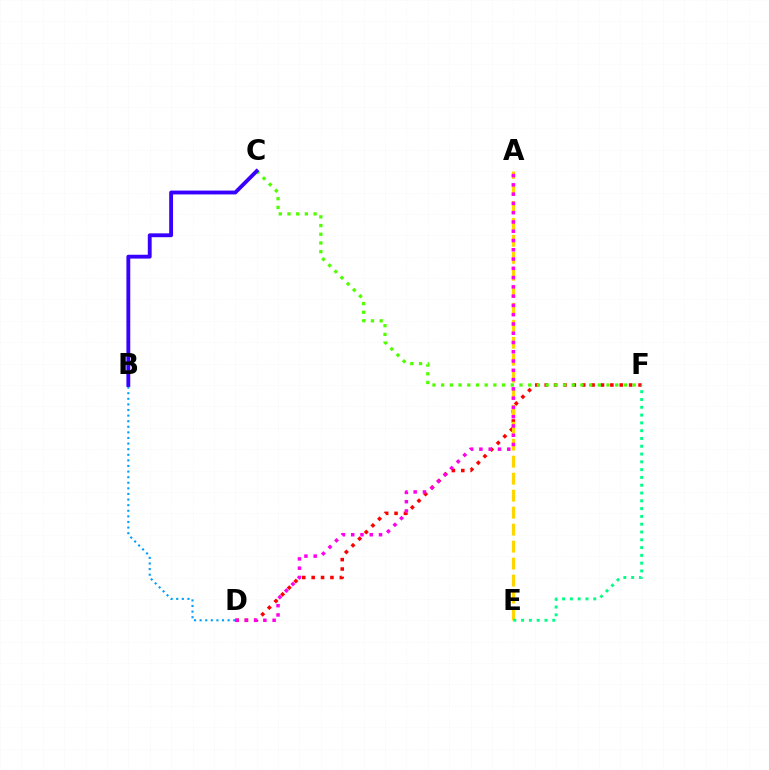{('D', 'F'): [{'color': '#ff0000', 'line_style': 'dotted', 'thickness': 2.55}], ('C', 'F'): [{'color': '#4fff00', 'line_style': 'dotted', 'thickness': 2.36}], ('B', 'D'): [{'color': '#009eff', 'line_style': 'dotted', 'thickness': 1.52}], ('A', 'E'): [{'color': '#ffd500', 'line_style': 'dashed', 'thickness': 2.31}], ('B', 'C'): [{'color': '#3700ff', 'line_style': 'solid', 'thickness': 2.77}], ('A', 'D'): [{'color': '#ff00ed', 'line_style': 'dotted', 'thickness': 2.52}], ('E', 'F'): [{'color': '#00ff86', 'line_style': 'dotted', 'thickness': 2.12}]}